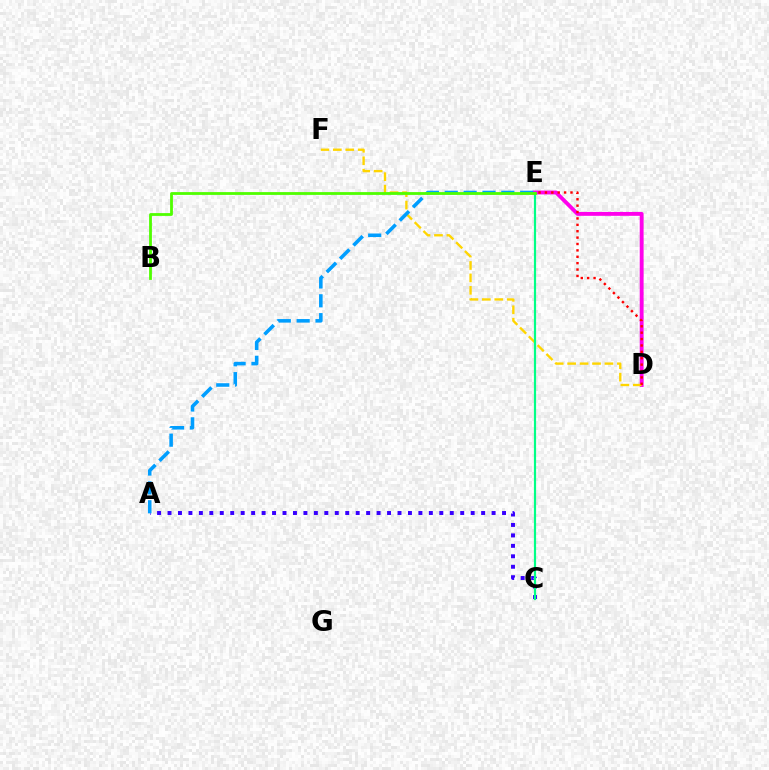{('A', 'C'): [{'color': '#3700ff', 'line_style': 'dotted', 'thickness': 2.84}], ('D', 'E'): [{'color': '#ff00ed', 'line_style': 'solid', 'thickness': 2.79}, {'color': '#ff0000', 'line_style': 'dotted', 'thickness': 1.74}], ('D', 'F'): [{'color': '#ffd500', 'line_style': 'dashed', 'thickness': 1.69}], ('C', 'E'): [{'color': '#00ff86', 'line_style': 'solid', 'thickness': 1.58}], ('A', 'E'): [{'color': '#009eff', 'line_style': 'dashed', 'thickness': 2.56}], ('B', 'E'): [{'color': '#4fff00', 'line_style': 'solid', 'thickness': 2.01}]}